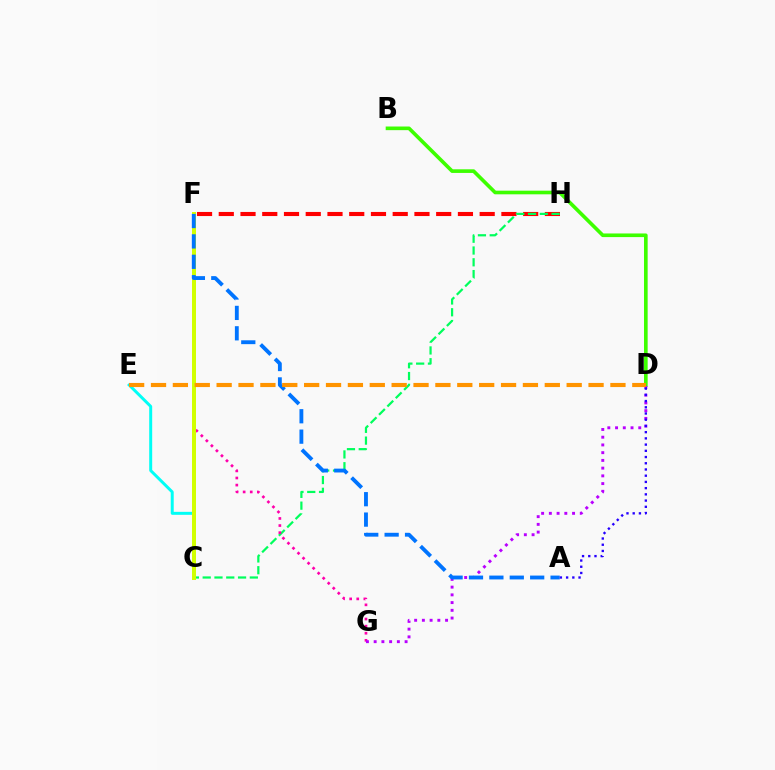{('F', 'H'): [{'color': '#ff0000', 'line_style': 'dashed', 'thickness': 2.95}], ('C', 'H'): [{'color': '#00ff5c', 'line_style': 'dashed', 'thickness': 1.6}], ('C', 'E'): [{'color': '#00fff6', 'line_style': 'solid', 'thickness': 2.14}], ('F', 'G'): [{'color': '#ff00ac', 'line_style': 'dotted', 'thickness': 1.93}], ('C', 'F'): [{'color': '#d1ff00', 'line_style': 'solid', 'thickness': 2.88}], ('B', 'D'): [{'color': '#3dff00', 'line_style': 'solid', 'thickness': 2.62}], ('D', 'G'): [{'color': '#b900ff', 'line_style': 'dotted', 'thickness': 2.1}], ('A', 'F'): [{'color': '#0074ff', 'line_style': 'dashed', 'thickness': 2.77}], ('A', 'D'): [{'color': '#2500ff', 'line_style': 'dotted', 'thickness': 1.69}], ('D', 'E'): [{'color': '#ff9400', 'line_style': 'dashed', 'thickness': 2.97}]}